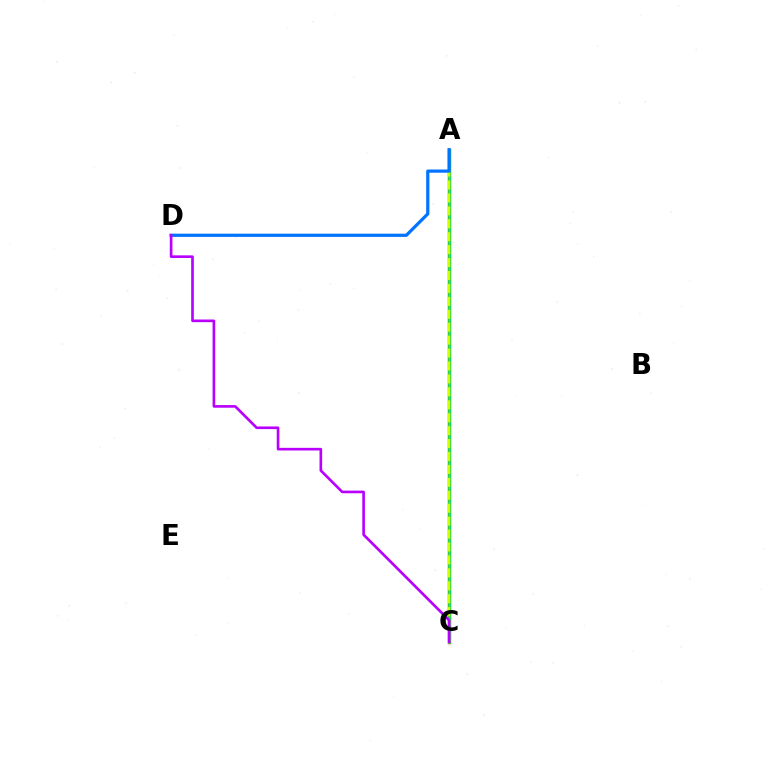{('A', 'C'): [{'color': '#ff0000', 'line_style': 'solid', 'thickness': 2.41}, {'color': '#00ff5c', 'line_style': 'solid', 'thickness': 1.9}, {'color': '#d1ff00', 'line_style': 'dashed', 'thickness': 1.76}], ('A', 'D'): [{'color': '#0074ff', 'line_style': 'solid', 'thickness': 2.32}], ('C', 'D'): [{'color': '#b900ff', 'line_style': 'solid', 'thickness': 1.91}]}